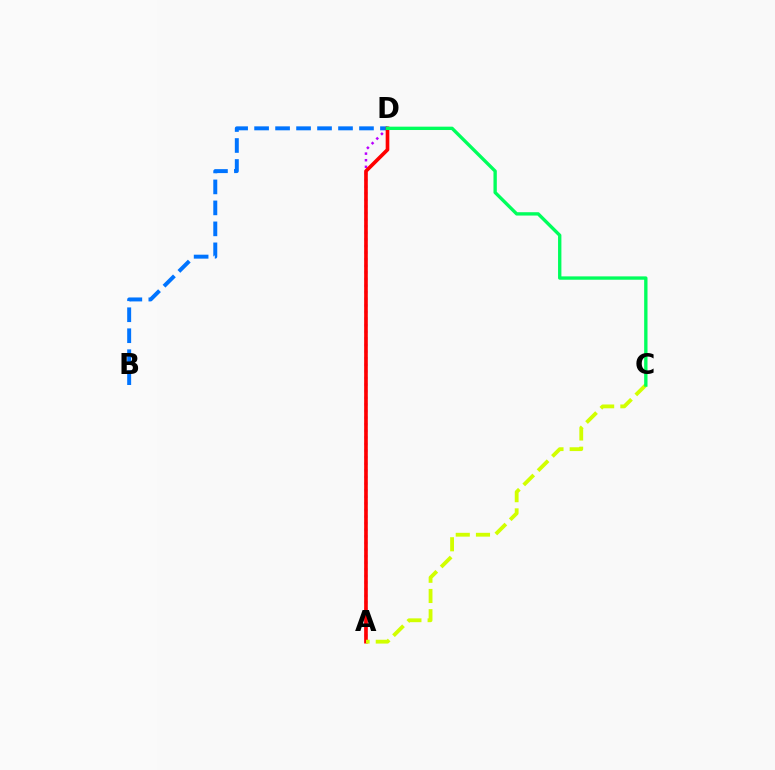{('A', 'D'): [{'color': '#b900ff', 'line_style': 'dotted', 'thickness': 1.79}, {'color': '#ff0000', 'line_style': 'solid', 'thickness': 2.63}], ('B', 'D'): [{'color': '#0074ff', 'line_style': 'dashed', 'thickness': 2.85}], ('A', 'C'): [{'color': '#d1ff00', 'line_style': 'dashed', 'thickness': 2.75}], ('C', 'D'): [{'color': '#00ff5c', 'line_style': 'solid', 'thickness': 2.41}]}